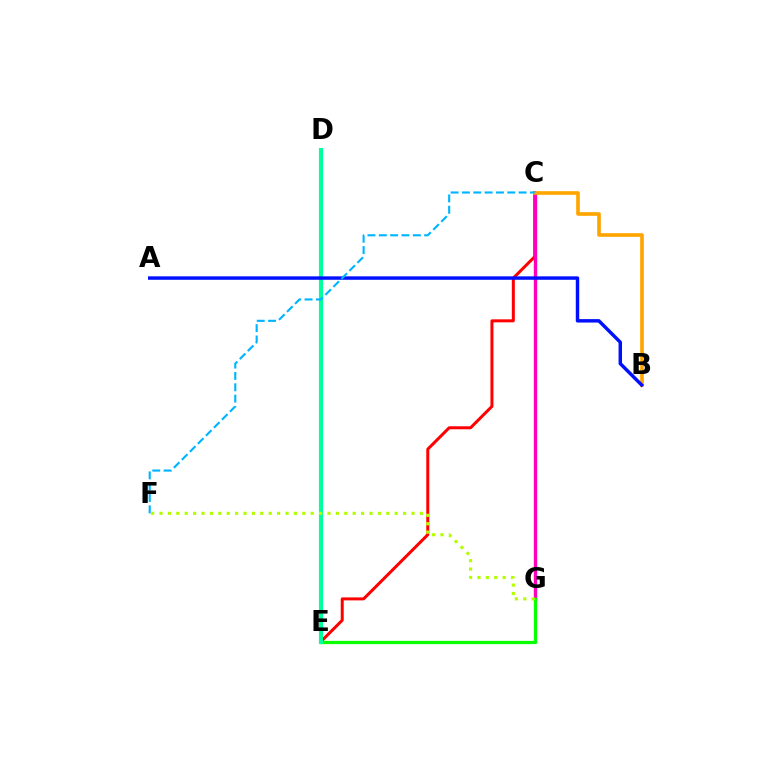{('C', 'E'): [{'color': '#ff0000', 'line_style': 'solid', 'thickness': 2.16}], ('C', 'G'): [{'color': '#ff00bd', 'line_style': 'solid', 'thickness': 2.43}], ('B', 'C'): [{'color': '#ffa500', 'line_style': 'solid', 'thickness': 2.63}], ('E', 'G'): [{'color': '#08ff00', 'line_style': 'solid', 'thickness': 2.35}], ('D', 'E'): [{'color': '#9b00ff', 'line_style': 'dashed', 'thickness': 1.88}, {'color': '#00ff9d', 'line_style': 'solid', 'thickness': 2.98}], ('F', 'G'): [{'color': '#b3ff00', 'line_style': 'dotted', 'thickness': 2.28}], ('A', 'B'): [{'color': '#0010ff', 'line_style': 'solid', 'thickness': 2.48}], ('C', 'F'): [{'color': '#00b5ff', 'line_style': 'dashed', 'thickness': 1.54}]}